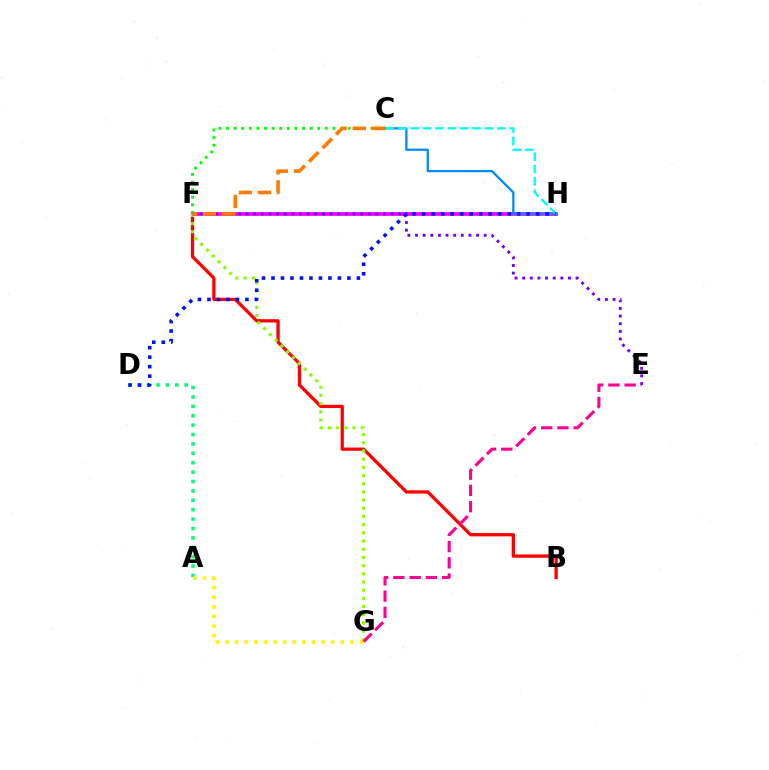{('B', 'F'): [{'color': '#ff0000', 'line_style': 'solid', 'thickness': 2.36}], ('F', 'H'): [{'color': '#ee00ff', 'line_style': 'solid', 'thickness': 2.64}], ('F', 'G'): [{'color': '#84ff00', 'line_style': 'dotted', 'thickness': 2.23}], ('A', 'D'): [{'color': '#00ff74', 'line_style': 'dotted', 'thickness': 2.55}], ('C', 'F'): [{'color': '#08ff00', 'line_style': 'dotted', 'thickness': 2.07}, {'color': '#ff7c00', 'line_style': 'dashed', 'thickness': 2.6}], ('C', 'H'): [{'color': '#008cff', 'line_style': 'solid', 'thickness': 1.63}, {'color': '#00fff6', 'line_style': 'dashed', 'thickness': 1.68}], ('E', 'F'): [{'color': '#7200ff', 'line_style': 'dotted', 'thickness': 2.07}], ('A', 'G'): [{'color': '#fcf500', 'line_style': 'dotted', 'thickness': 2.61}], ('E', 'G'): [{'color': '#ff0094', 'line_style': 'dashed', 'thickness': 2.21}], ('D', 'H'): [{'color': '#0010ff', 'line_style': 'dotted', 'thickness': 2.58}]}